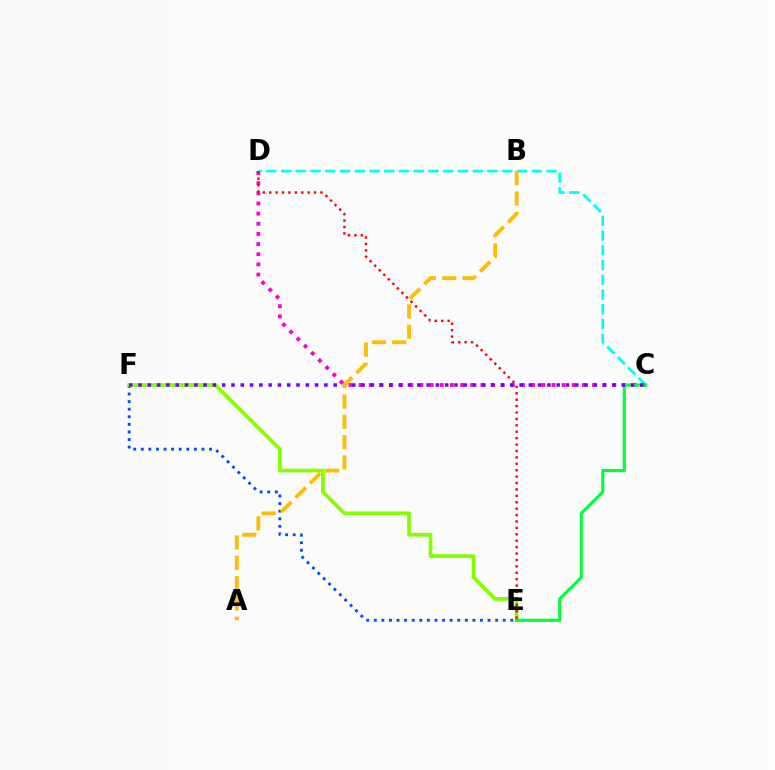{('E', 'F'): [{'color': '#004bff', 'line_style': 'dotted', 'thickness': 2.06}, {'color': '#84ff00', 'line_style': 'solid', 'thickness': 2.68}], ('C', 'D'): [{'color': '#ff00cf', 'line_style': 'dotted', 'thickness': 2.76}, {'color': '#00fff6', 'line_style': 'dashed', 'thickness': 2.0}], ('C', 'E'): [{'color': '#00ff39', 'line_style': 'solid', 'thickness': 2.25}], ('C', 'F'): [{'color': '#7200ff', 'line_style': 'dotted', 'thickness': 2.52}], ('A', 'B'): [{'color': '#ffbd00', 'line_style': 'dashed', 'thickness': 2.76}], ('D', 'E'): [{'color': '#ff0000', 'line_style': 'dotted', 'thickness': 1.74}]}